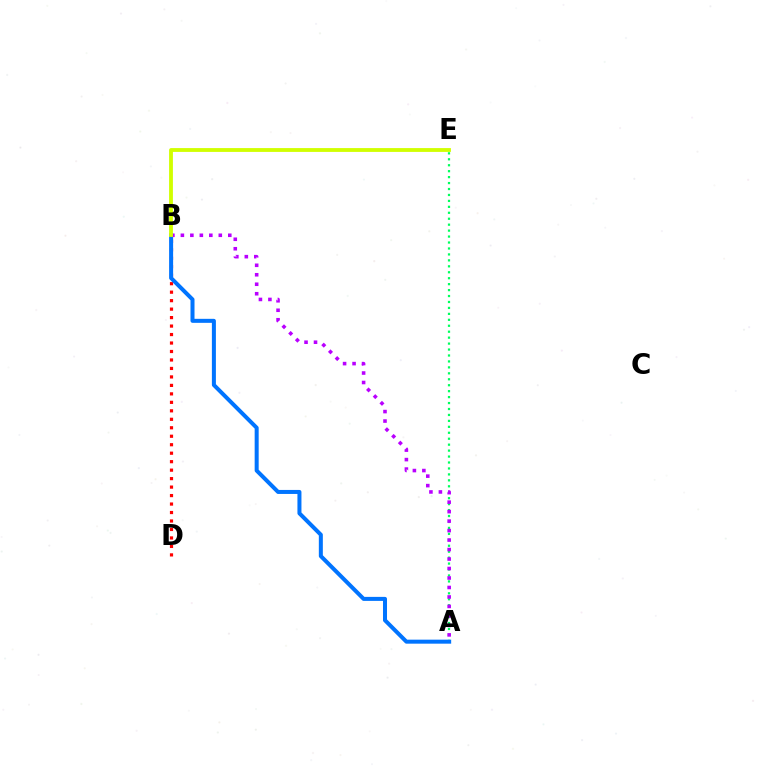{('A', 'E'): [{'color': '#00ff5c', 'line_style': 'dotted', 'thickness': 1.62}], ('B', 'D'): [{'color': '#ff0000', 'line_style': 'dotted', 'thickness': 2.3}], ('A', 'B'): [{'color': '#0074ff', 'line_style': 'solid', 'thickness': 2.89}, {'color': '#b900ff', 'line_style': 'dotted', 'thickness': 2.58}], ('B', 'E'): [{'color': '#d1ff00', 'line_style': 'solid', 'thickness': 2.76}]}